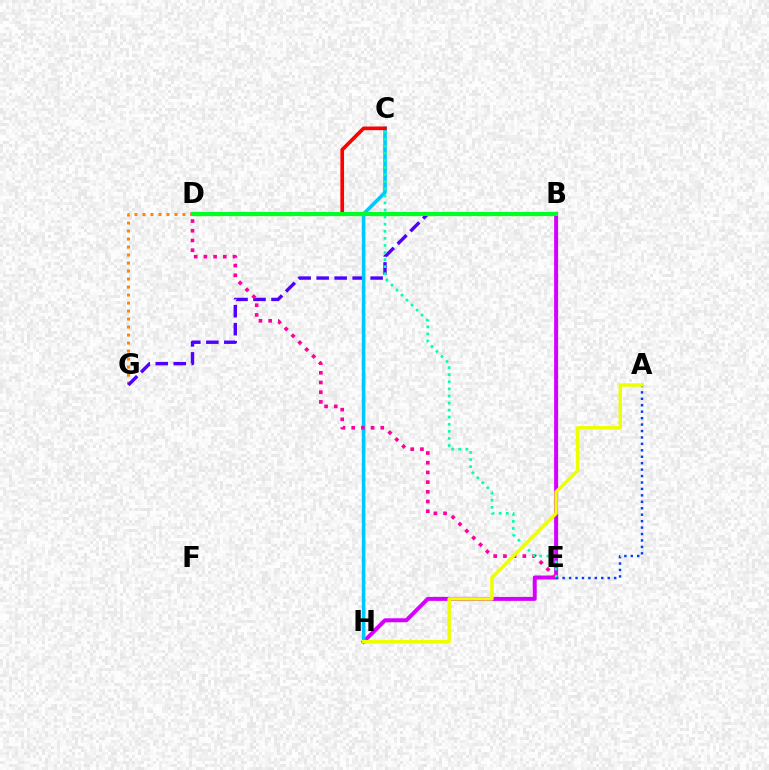{('B', 'D'): [{'color': '#66ff00', 'line_style': 'dashed', 'thickness': 2.4}, {'color': '#00ff27', 'line_style': 'solid', 'thickness': 2.92}], ('B', 'H'): [{'color': '#d600ff', 'line_style': 'solid', 'thickness': 2.86}], ('D', 'G'): [{'color': '#ff8800', 'line_style': 'dotted', 'thickness': 2.17}], ('B', 'G'): [{'color': '#4f00ff', 'line_style': 'dashed', 'thickness': 2.44}], ('C', 'H'): [{'color': '#00c7ff', 'line_style': 'solid', 'thickness': 2.6}], ('D', 'E'): [{'color': '#ff00a0', 'line_style': 'dotted', 'thickness': 2.64}], ('C', 'D'): [{'color': '#ff0000', 'line_style': 'solid', 'thickness': 2.63}], ('A', 'E'): [{'color': '#003fff', 'line_style': 'dotted', 'thickness': 1.75}], ('C', 'E'): [{'color': '#00ffaf', 'line_style': 'dotted', 'thickness': 1.92}], ('A', 'H'): [{'color': '#eeff00', 'line_style': 'solid', 'thickness': 2.49}]}